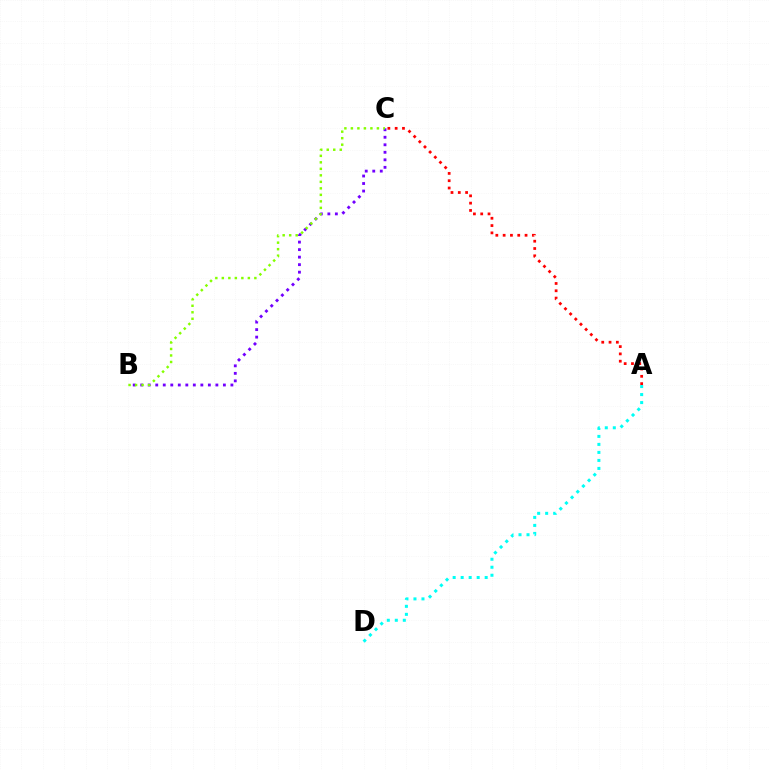{('B', 'C'): [{'color': '#7200ff', 'line_style': 'dotted', 'thickness': 2.04}, {'color': '#84ff00', 'line_style': 'dotted', 'thickness': 1.77}], ('A', 'D'): [{'color': '#00fff6', 'line_style': 'dotted', 'thickness': 2.18}], ('A', 'C'): [{'color': '#ff0000', 'line_style': 'dotted', 'thickness': 1.98}]}